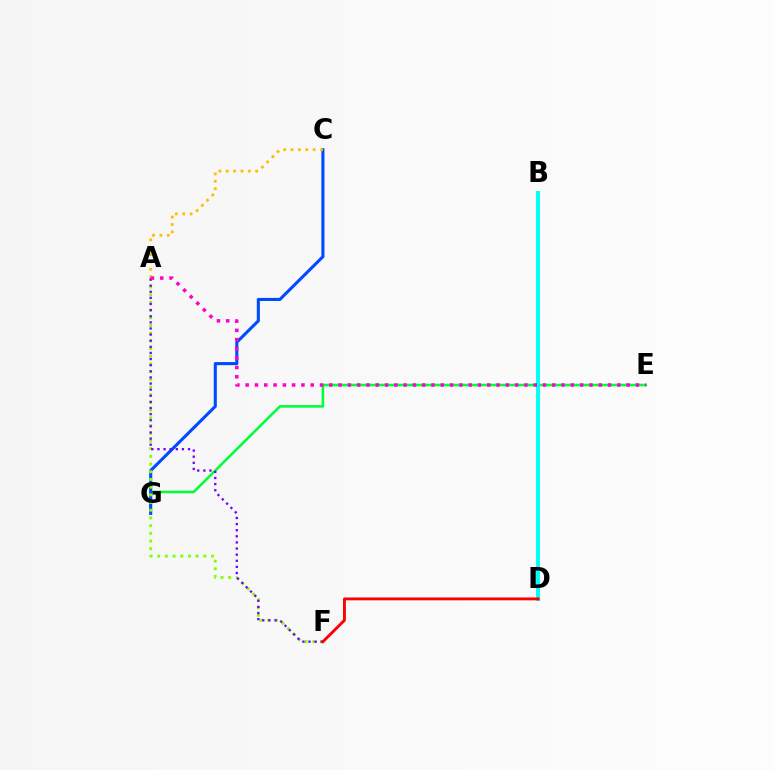{('E', 'G'): [{'color': '#00ff39', 'line_style': 'solid', 'thickness': 1.84}], ('C', 'G'): [{'color': '#004bff', 'line_style': 'solid', 'thickness': 2.22}], ('A', 'F'): [{'color': '#84ff00', 'line_style': 'dotted', 'thickness': 2.09}, {'color': '#7200ff', 'line_style': 'dotted', 'thickness': 1.66}], ('B', 'D'): [{'color': '#00fff6', 'line_style': 'solid', 'thickness': 2.83}], ('A', 'C'): [{'color': '#ffbd00', 'line_style': 'dotted', 'thickness': 2.0}], ('D', 'F'): [{'color': '#ff0000', 'line_style': 'solid', 'thickness': 2.07}], ('A', 'E'): [{'color': '#ff00cf', 'line_style': 'dotted', 'thickness': 2.52}]}